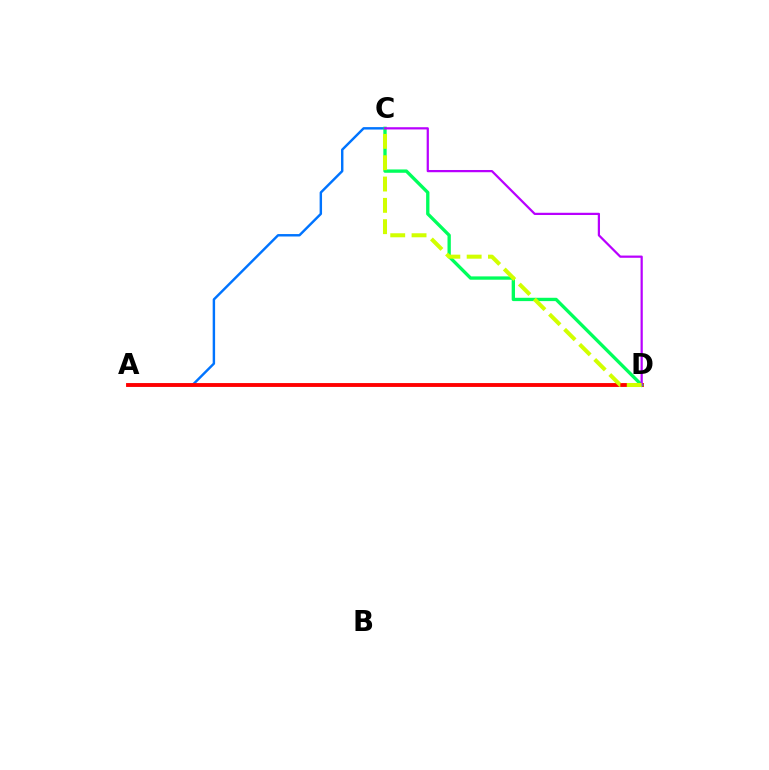{('A', 'C'): [{'color': '#0074ff', 'line_style': 'solid', 'thickness': 1.75}], ('A', 'D'): [{'color': '#ff0000', 'line_style': 'solid', 'thickness': 2.78}], ('C', 'D'): [{'color': '#00ff5c', 'line_style': 'solid', 'thickness': 2.4}, {'color': '#b900ff', 'line_style': 'solid', 'thickness': 1.6}, {'color': '#d1ff00', 'line_style': 'dashed', 'thickness': 2.9}]}